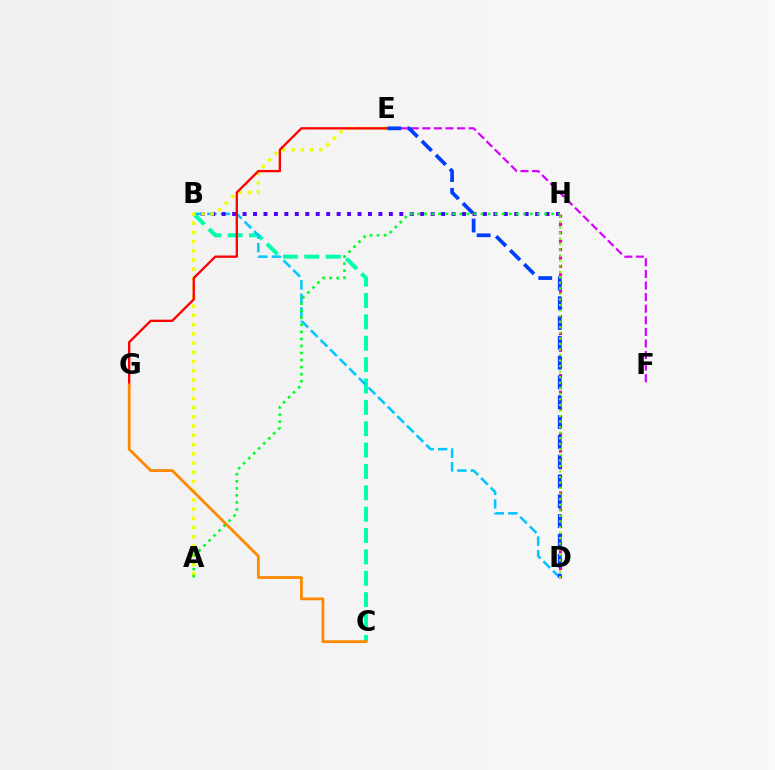{('B', 'C'): [{'color': '#00ffaf', 'line_style': 'dashed', 'thickness': 2.9}], ('D', 'H'): [{'color': '#ff00a0', 'line_style': 'dotted', 'thickness': 2.28}, {'color': '#66ff00', 'line_style': 'dotted', 'thickness': 1.51}], ('B', 'D'): [{'color': '#00c7ff', 'line_style': 'dashed', 'thickness': 1.84}], ('B', 'H'): [{'color': '#4f00ff', 'line_style': 'dotted', 'thickness': 2.84}], ('A', 'E'): [{'color': '#eeff00', 'line_style': 'dotted', 'thickness': 2.51}], ('E', 'F'): [{'color': '#d600ff', 'line_style': 'dashed', 'thickness': 1.57}], ('A', 'H'): [{'color': '#00ff27', 'line_style': 'dotted', 'thickness': 1.92}], ('E', 'G'): [{'color': '#ff0000', 'line_style': 'solid', 'thickness': 1.67}], ('D', 'E'): [{'color': '#003fff', 'line_style': 'dashed', 'thickness': 2.69}], ('C', 'G'): [{'color': '#ff8800', 'line_style': 'solid', 'thickness': 2.01}]}